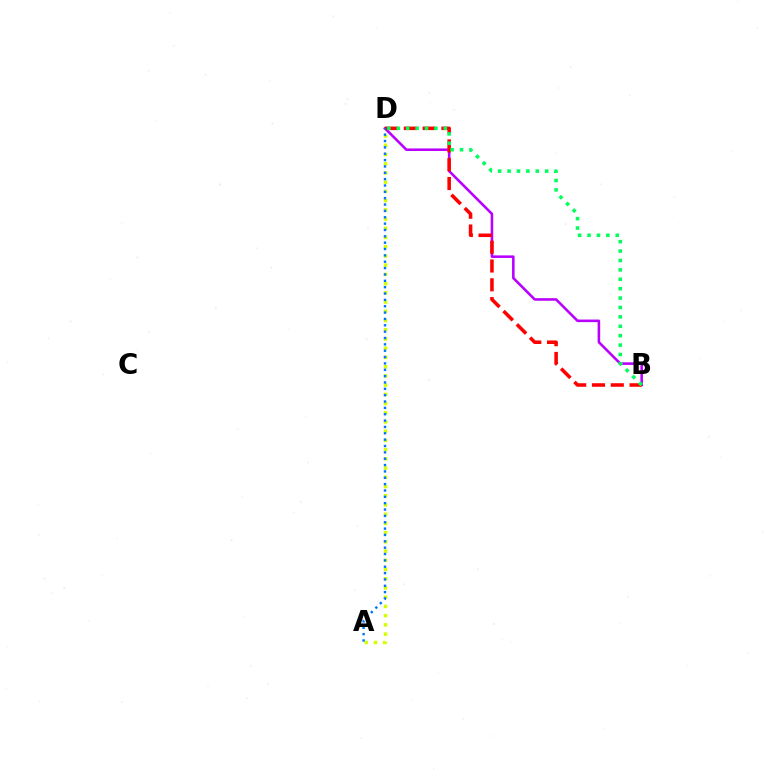{('A', 'D'): [{'color': '#d1ff00', 'line_style': 'dotted', 'thickness': 2.51}, {'color': '#0074ff', 'line_style': 'dotted', 'thickness': 1.73}], ('B', 'D'): [{'color': '#b900ff', 'line_style': 'solid', 'thickness': 1.86}, {'color': '#ff0000', 'line_style': 'dashed', 'thickness': 2.55}, {'color': '#00ff5c', 'line_style': 'dotted', 'thickness': 2.55}]}